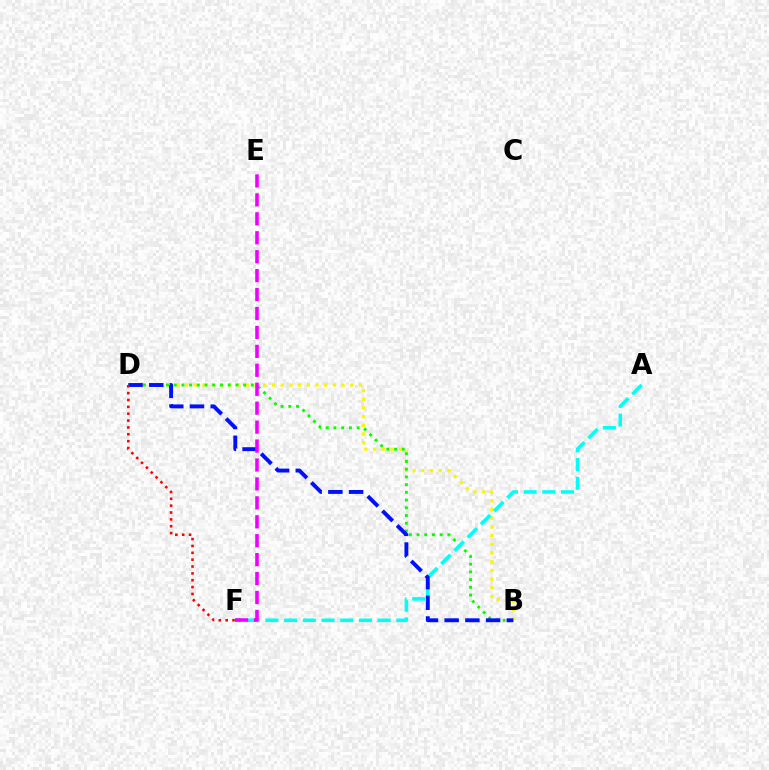{('B', 'D'): [{'color': '#fcf500', 'line_style': 'dotted', 'thickness': 2.36}, {'color': '#08ff00', 'line_style': 'dotted', 'thickness': 2.1}, {'color': '#0010ff', 'line_style': 'dashed', 'thickness': 2.81}], ('A', 'F'): [{'color': '#00fff6', 'line_style': 'dashed', 'thickness': 2.54}], ('E', 'F'): [{'color': '#ee00ff', 'line_style': 'dashed', 'thickness': 2.57}], ('D', 'F'): [{'color': '#ff0000', 'line_style': 'dotted', 'thickness': 1.86}]}